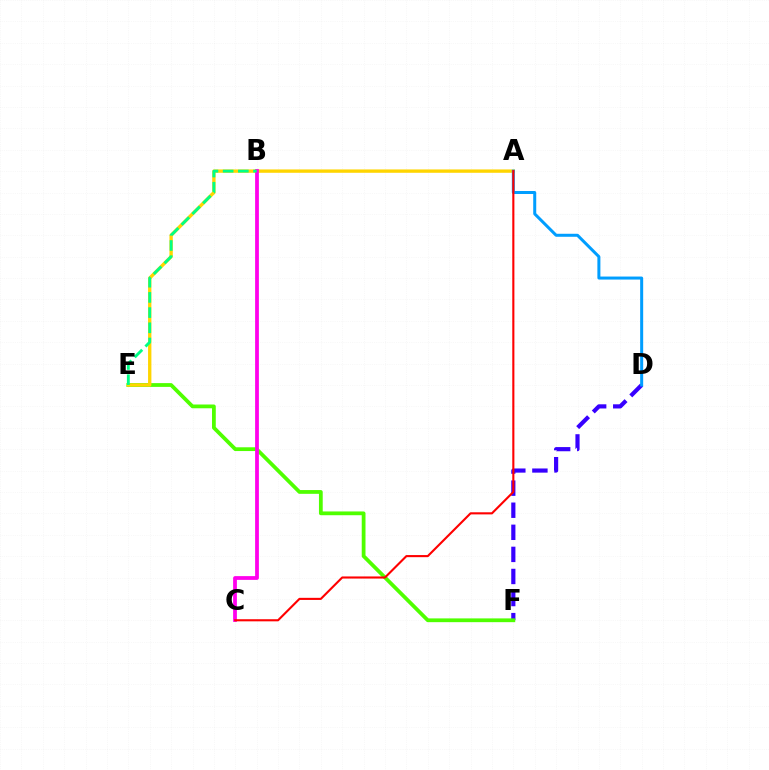{('D', 'F'): [{'color': '#3700ff', 'line_style': 'dashed', 'thickness': 3.0}], ('E', 'F'): [{'color': '#4fff00', 'line_style': 'solid', 'thickness': 2.71}], ('A', 'E'): [{'color': '#ffd500', 'line_style': 'solid', 'thickness': 2.41}], ('B', 'C'): [{'color': '#ff00ed', 'line_style': 'solid', 'thickness': 2.71}], ('A', 'D'): [{'color': '#009eff', 'line_style': 'solid', 'thickness': 2.17}], ('A', 'C'): [{'color': '#ff0000', 'line_style': 'solid', 'thickness': 1.52}], ('B', 'E'): [{'color': '#00ff86', 'line_style': 'dashed', 'thickness': 2.06}]}